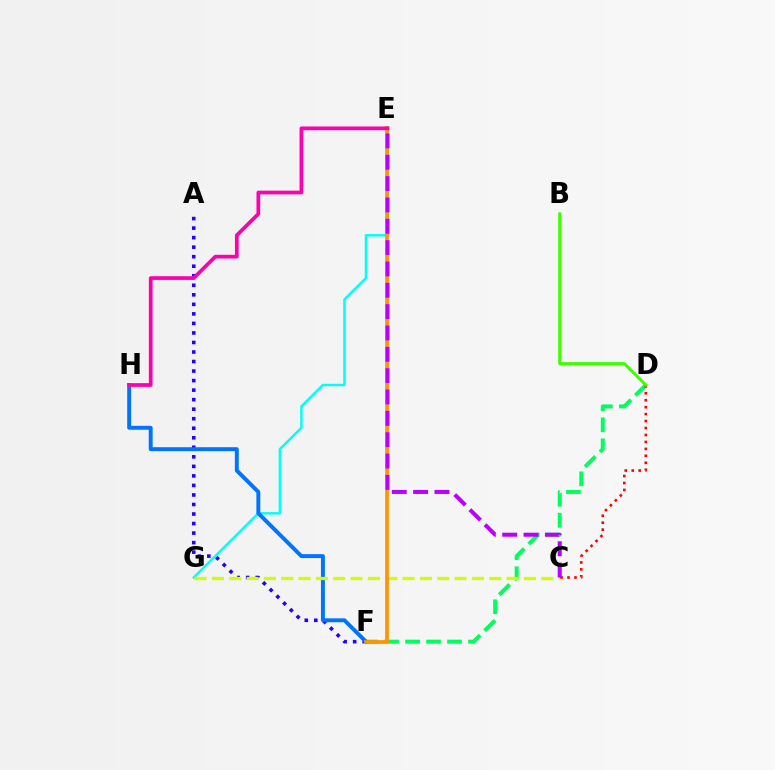{('D', 'F'): [{'color': '#00ff5c', 'line_style': 'dashed', 'thickness': 2.85}], ('A', 'F'): [{'color': '#2500ff', 'line_style': 'dotted', 'thickness': 2.59}], ('E', 'G'): [{'color': '#00fff6', 'line_style': 'solid', 'thickness': 1.75}], ('F', 'H'): [{'color': '#0074ff', 'line_style': 'solid', 'thickness': 2.83}], ('C', 'G'): [{'color': '#d1ff00', 'line_style': 'dashed', 'thickness': 2.35}], ('C', 'D'): [{'color': '#ff0000', 'line_style': 'dotted', 'thickness': 1.89}], ('B', 'D'): [{'color': '#3dff00', 'line_style': 'solid', 'thickness': 2.18}], ('E', 'F'): [{'color': '#ff9400', 'line_style': 'solid', 'thickness': 2.66}], ('C', 'E'): [{'color': '#b900ff', 'line_style': 'dashed', 'thickness': 2.9}], ('E', 'H'): [{'color': '#ff00ac', 'line_style': 'solid', 'thickness': 2.68}]}